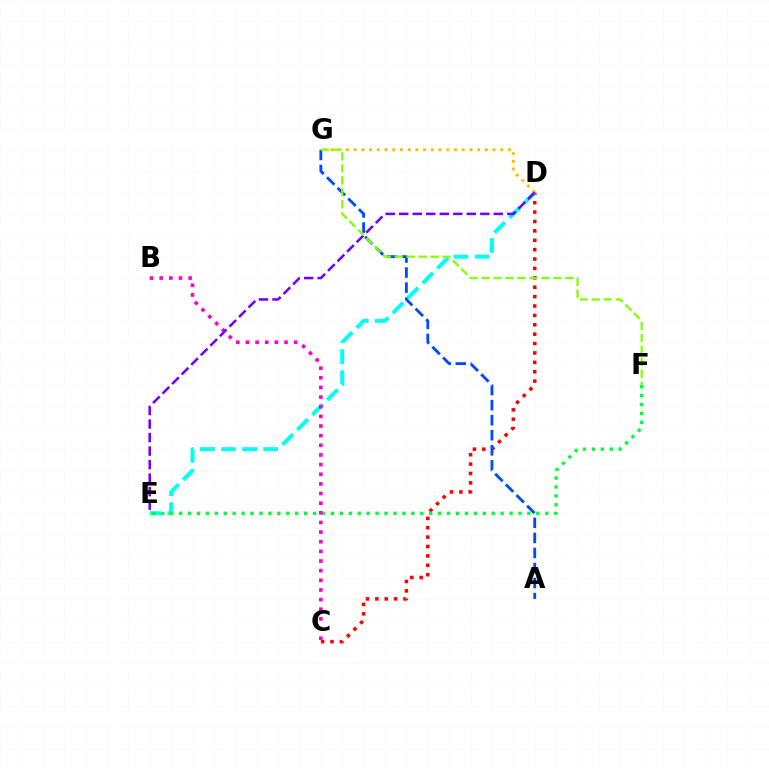{('C', 'D'): [{'color': '#ff0000', 'line_style': 'dotted', 'thickness': 2.55}], ('A', 'G'): [{'color': '#004bff', 'line_style': 'dashed', 'thickness': 2.04}], ('D', 'E'): [{'color': '#00fff6', 'line_style': 'dashed', 'thickness': 2.86}, {'color': '#7200ff', 'line_style': 'dashed', 'thickness': 1.84}], ('E', 'F'): [{'color': '#00ff39', 'line_style': 'dotted', 'thickness': 2.43}], ('D', 'G'): [{'color': '#ffbd00', 'line_style': 'dotted', 'thickness': 2.1}], ('B', 'C'): [{'color': '#ff00cf', 'line_style': 'dotted', 'thickness': 2.62}], ('F', 'G'): [{'color': '#84ff00', 'line_style': 'dashed', 'thickness': 1.63}]}